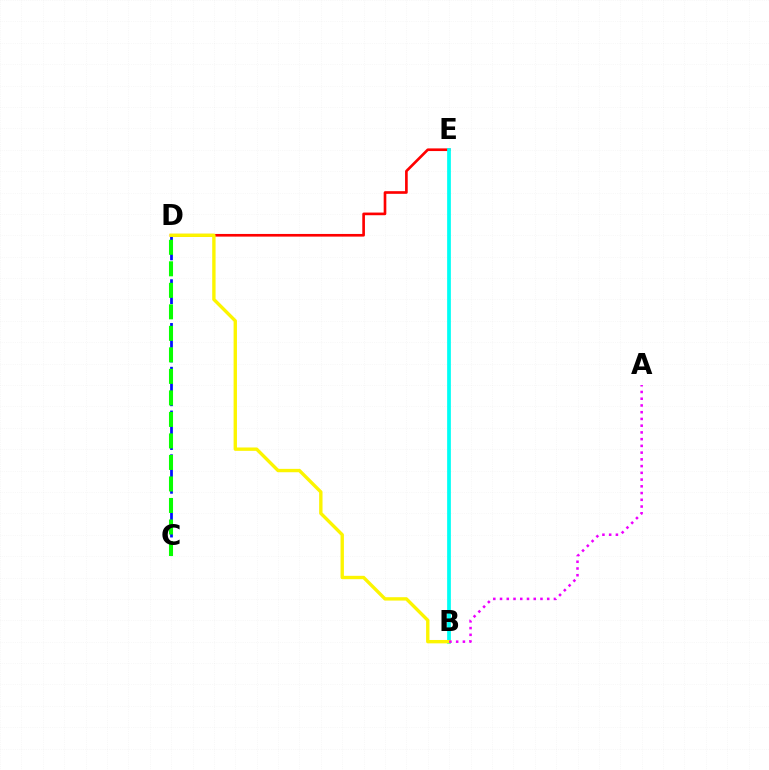{('D', 'E'): [{'color': '#ff0000', 'line_style': 'solid', 'thickness': 1.91}], ('C', 'D'): [{'color': '#0010ff', 'line_style': 'dashed', 'thickness': 1.98}, {'color': '#08ff00', 'line_style': 'dashed', 'thickness': 2.92}], ('B', 'E'): [{'color': '#00fff6', 'line_style': 'solid', 'thickness': 2.69}], ('B', 'D'): [{'color': '#fcf500', 'line_style': 'solid', 'thickness': 2.43}], ('A', 'B'): [{'color': '#ee00ff', 'line_style': 'dotted', 'thickness': 1.83}]}